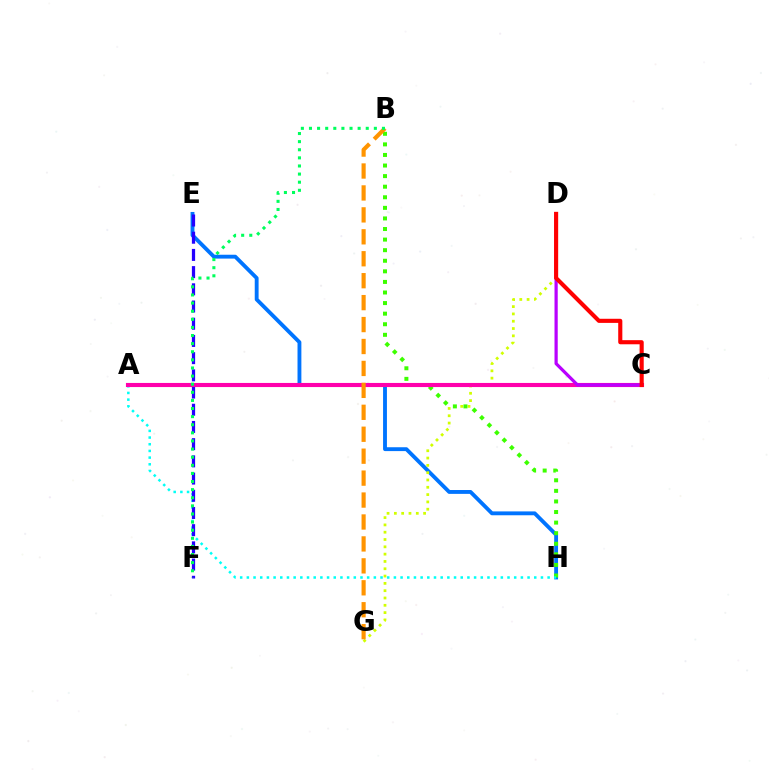{('E', 'H'): [{'color': '#0074ff', 'line_style': 'solid', 'thickness': 2.78}], ('D', 'G'): [{'color': '#d1ff00', 'line_style': 'dotted', 'thickness': 1.99}], ('B', 'H'): [{'color': '#3dff00', 'line_style': 'dotted', 'thickness': 2.87}], ('A', 'H'): [{'color': '#00fff6', 'line_style': 'dotted', 'thickness': 1.82}], ('E', 'F'): [{'color': '#2500ff', 'line_style': 'dashed', 'thickness': 2.34}], ('A', 'C'): [{'color': '#ff00ac', 'line_style': 'solid', 'thickness': 2.96}], ('B', 'G'): [{'color': '#ff9400', 'line_style': 'dashed', 'thickness': 2.98}], ('C', 'D'): [{'color': '#b900ff', 'line_style': 'solid', 'thickness': 2.32}, {'color': '#ff0000', 'line_style': 'solid', 'thickness': 2.96}], ('B', 'F'): [{'color': '#00ff5c', 'line_style': 'dotted', 'thickness': 2.2}]}